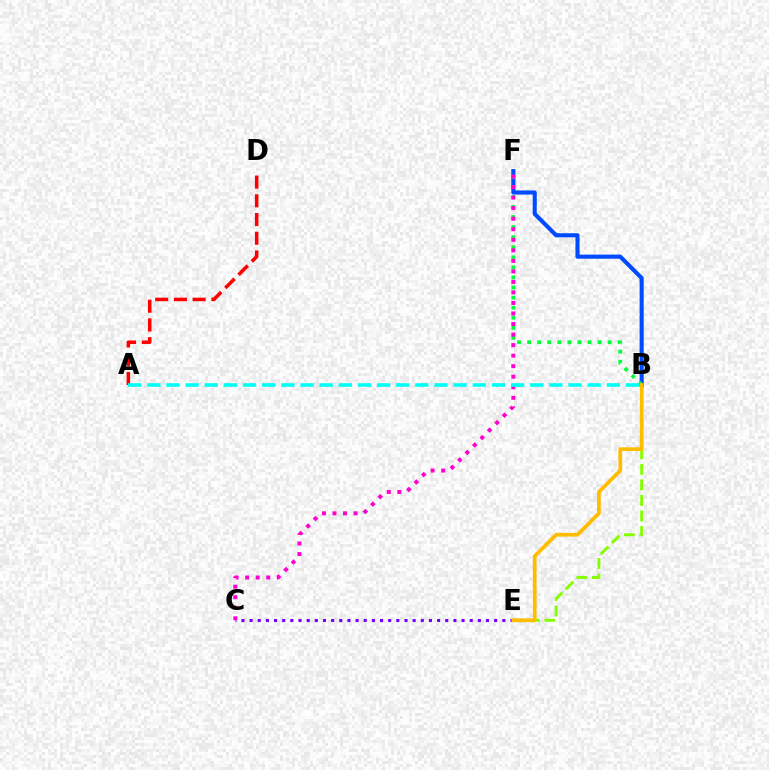{('B', 'F'): [{'color': '#004bff', 'line_style': 'solid', 'thickness': 2.96}, {'color': '#00ff39', 'line_style': 'dotted', 'thickness': 2.73}], ('C', 'E'): [{'color': '#7200ff', 'line_style': 'dotted', 'thickness': 2.21}], ('A', 'D'): [{'color': '#ff0000', 'line_style': 'dashed', 'thickness': 2.54}], ('B', 'E'): [{'color': '#84ff00', 'line_style': 'dashed', 'thickness': 2.11}, {'color': '#ffbd00', 'line_style': 'solid', 'thickness': 2.68}], ('C', 'F'): [{'color': '#ff00cf', 'line_style': 'dotted', 'thickness': 2.86}], ('A', 'B'): [{'color': '#00fff6', 'line_style': 'dashed', 'thickness': 2.6}]}